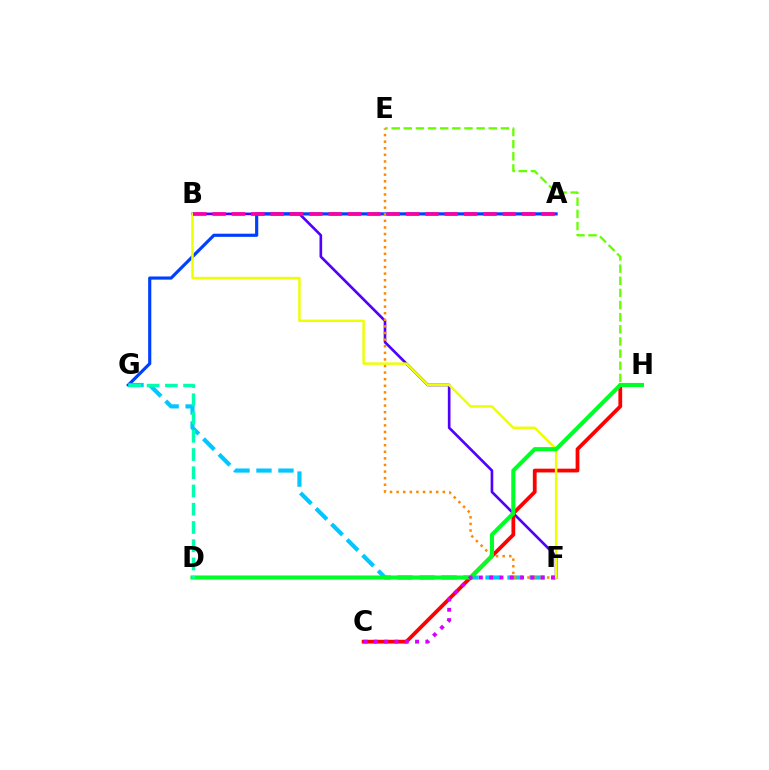{('B', 'F'): [{'color': '#4f00ff', 'line_style': 'solid', 'thickness': 1.91}, {'color': '#eeff00', 'line_style': 'solid', 'thickness': 1.77}], ('E', 'H'): [{'color': '#66ff00', 'line_style': 'dashed', 'thickness': 1.65}], ('A', 'G'): [{'color': '#003fff', 'line_style': 'solid', 'thickness': 2.27}], ('F', 'G'): [{'color': '#00c7ff', 'line_style': 'dashed', 'thickness': 2.99}], ('E', 'F'): [{'color': '#ff8800', 'line_style': 'dotted', 'thickness': 1.79}], ('C', 'H'): [{'color': '#ff0000', 'line_style': 'solid', 'thickness': 2.71}], ('D', 'H'): [{'color': '#00ff27', 'line_style': 'solid', 'thickness': 2.96}], ('D', 'G'): [{'color': '#00ffaf', 'line_style': 'dashed', 'thickness': 2.48}], ('C', 'F'): [{'color': '#d600ff', 'line_style': 'dotted', 'thickness': 2.8}], ('A', 'B'): [{'color': '#ff00a0', 'line_style': 'dashed', 'thickness': 2.63}]}